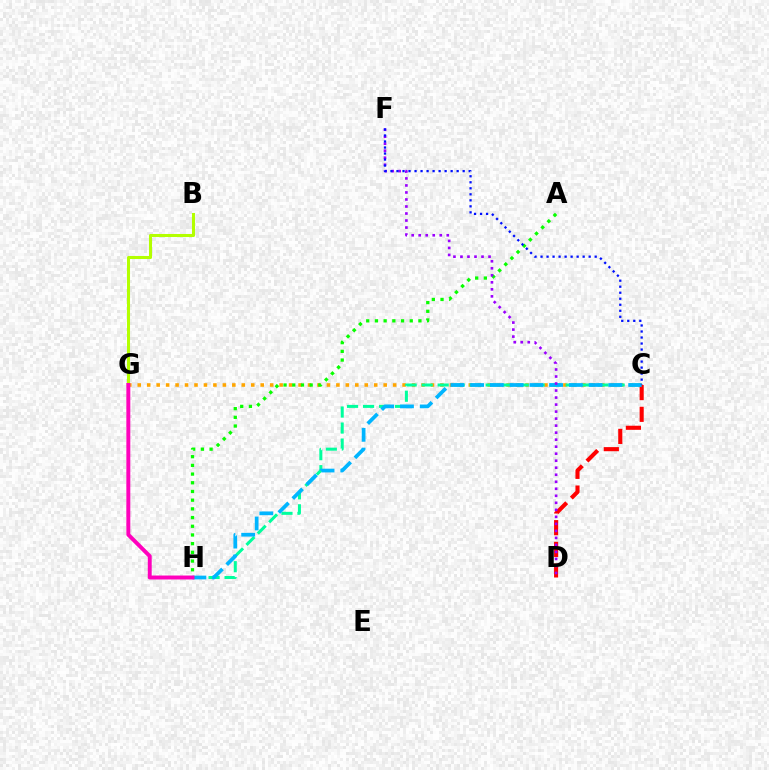{('C', 'G'): [{'color': '#ffa500', 'line_style': 'dotted', 'thickness': 2.57}], ('C', 'D'): [{'color': '#ff0000', 'line_style': 'dashed', 'thickness': 2.95}], ('C', 'H'): [{'color': '#00ff9d', 'line_style': 'dashed', 'thickness': 2.17}, {'color': '#00b5ff', 'line_style': 'dashed', 'thickness': 2.68}], ('B', 'G'): [{'color': '#b3ff00', 'line_style': 'solid', 'thickness': 2.19}], ('A', 'H'): [{'color': '#08ff00', 'line_style': 'dotted', 'thickness': 2.36}], ('G', 'H'): [{'color': '#ff00bd', 'line_style': 'solid', 'thickness': 2.84}], ('D', 'F'): [{'color': '#9b00ff', 'line_style': 'dotted', 'thickness': 1.91}], ('C', 'F'): [{'color': '#0010ff', 'line_style': 'dotted', 'thickness': 1.63}]}